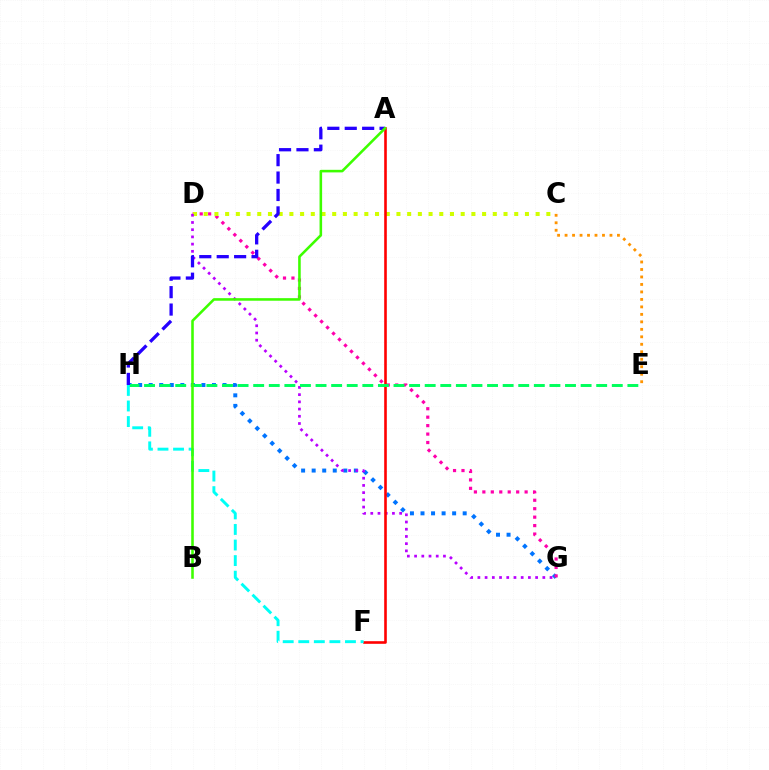{('G', 'H'): [{'color': '#0074ff', 'line_style': 'dotted', 'thickness': 2.87}], ('D', 'G'): [{'color': '#ff00ac', 'line_style': 'dotted', 'thickness': 2.3}, {'color': '#b900ff', 'line_style': 'dotted', 'thickness': 1.96}], ('C', 'D'): [{'color': '#d1ff00', 'line_style': 'dotted', 'thickness': 2.91}], ('A', 'F'): [{'color': '#ff0000', 'line_style': 'solid', 'thickness': 1.88}], ('E', 'H'): [{'color': '#00ff5c', 'line_style': 'dashed', 'thickness': 2.12}], ('A', 'H'): [{'color': '#2500ff', 'line_style': 'dashed', 'thickness': 2.37}], ('F', 'H'): [{'color': '#00fff6', 'line_style': 'dashed', 'thickness': 2.11}], ('A', 'B'): [{'color': '#3dff00', 'line_style': 'solid', 'thickness': 1.85}], ('C', 'E'): [{'color': '#ff9400', 'line_style': 'dotted', 'thickness': 2.03}]}